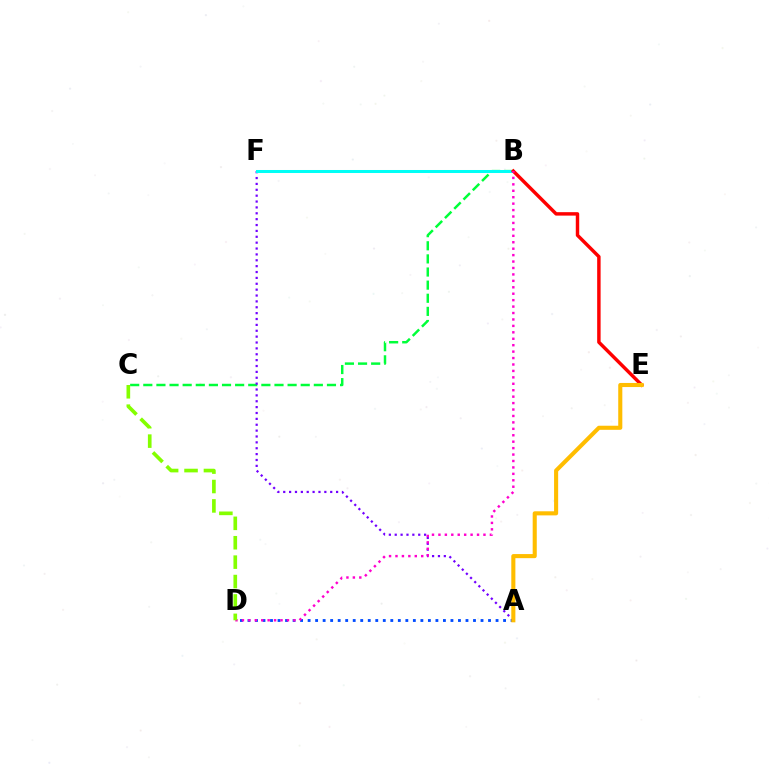{('A', 'D'): [{'color': '#004bff', 'line_style': 'dotted', 'thickness': 2.04}], ('B', 'C'): [{'color': '#00ff39', 'line_style': 'dashed', 'thickness': 1.78}], ('A', 'F'): [{'color': '#7200ff', 'line_style': 'dotted', 'thickness': 1.6}], ('B', 'F'): [{'color': '#00fff6', 'line_style': 'solid', 'thickness': 2.17}], ('B', 'E'): [{'color': '#ff0000', 'line_style': 'solid', 'thickness': 2.48}], ('B', 'D'): [{'color': '#ff00cf', 'line_style': 'dotted', 'thickness': 1.75}], ('C', 'D'): [{'color': '#84ff00', 'line_style': 'dashed', 'thickness': 2.64}], ('A', 'E'): [{'color': '#ffbd00', 'line_style': 'solid', 'thickness': 2.94}]}